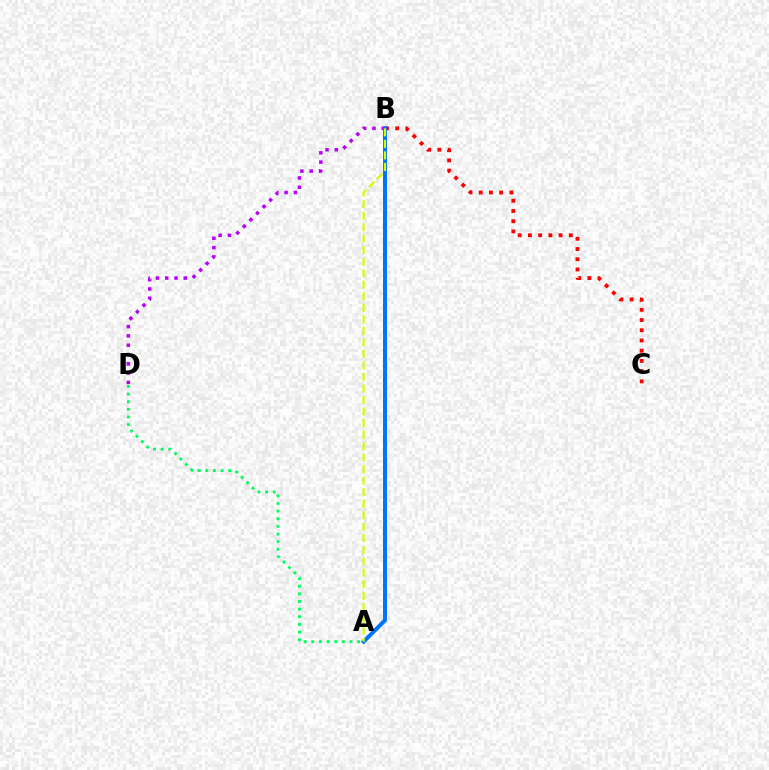{('B', 'D'): [{'color': '#b900ff', 'line_style': 'dotted', 'thickness': 2.53}], ('A', 'D'): [{'color': '#00ff5c', 'line_style': 'dotted', 'thickness': 2.08}], ('B', 'C'): [{'color': '#ff0000', 'line_style': 'dotted', 'thickness': 2.78}], ('A', 'B'): [{'color': '#0074ff', 'line_style': 'solid', 'thickness': 2.85}, {'color': '#d1ff00', 'line_style': 'dashed', 'thickness': 1.57}]}